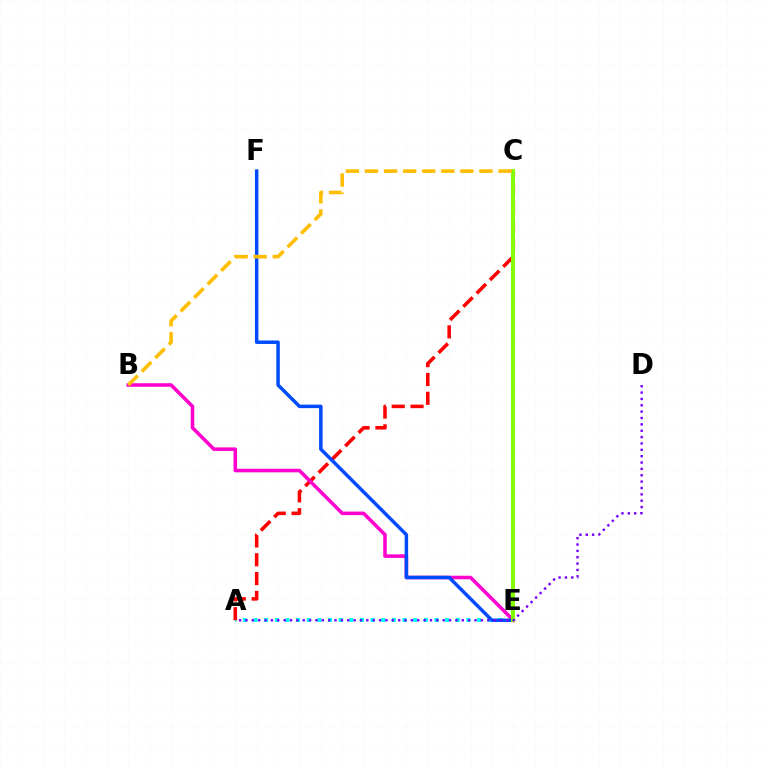{('A', 'E'): [{'color': '#00fff6', 'line_style': 'dotted', 'thickness': 2.89}], ('C', 'E'): [{'color': '#00ff39', 'line_style': 'dotted', 'thickness': 2.1}, {'color': '#84ff00', 'line_style': 'solid', 'thickness': 2.88}], ('A', 'C'): [{'color': '#ff0000', 'line_style': 'dashed', 'thickness': 2.56}], ('B', 'E'): [{'color': '#ff00cf', 'line_style': 'solid', 'thickness': 2.56}], ('E', 'F'): [{'color': '#004bff', 'line_style': 'solid', 'thickness': 2.51}], ('A', 'D'): [{'color': '#7200ff', 'line_style': 'dotted', 'thickness': 1.73}], ('B', 'C'): [{'color': '#ffbd00', 'line_style': 'dashed', 'thickness': 2.59}]}